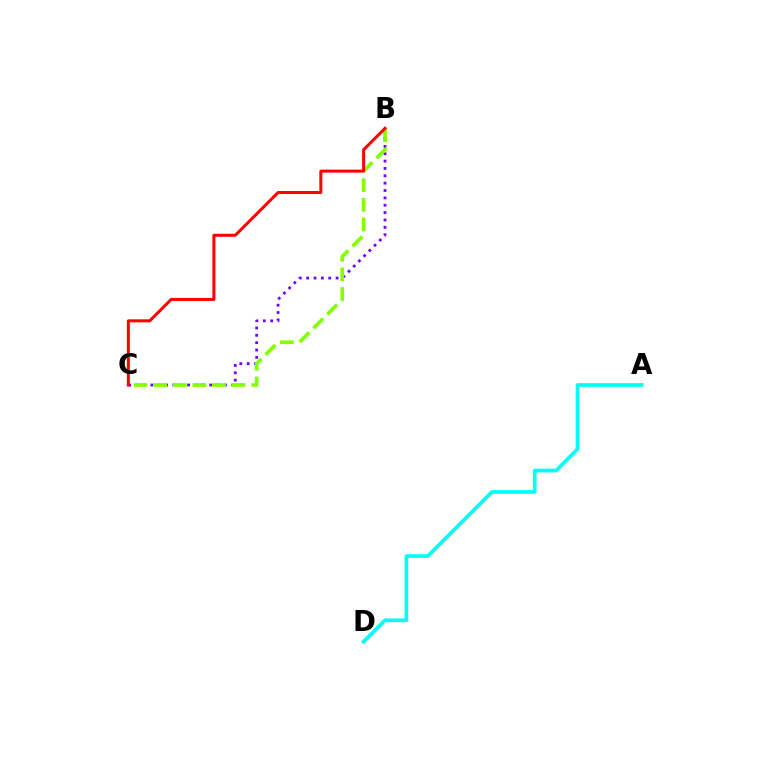{('A', 'D'): [{'color': '#00fff6', 'line_style': 'solid', 'thickness': 2.66}], ('B', 'C'): [{'color': '#7200ff', 'line_style': 'dotted', 'thickness': 2.0}, {'color': '#84ff00', 'line_style': 'dashed', 'thickness': 2.67}, {'color': '#ff0000', 'line_style': 'solid', 'thickness': 2.17}]}